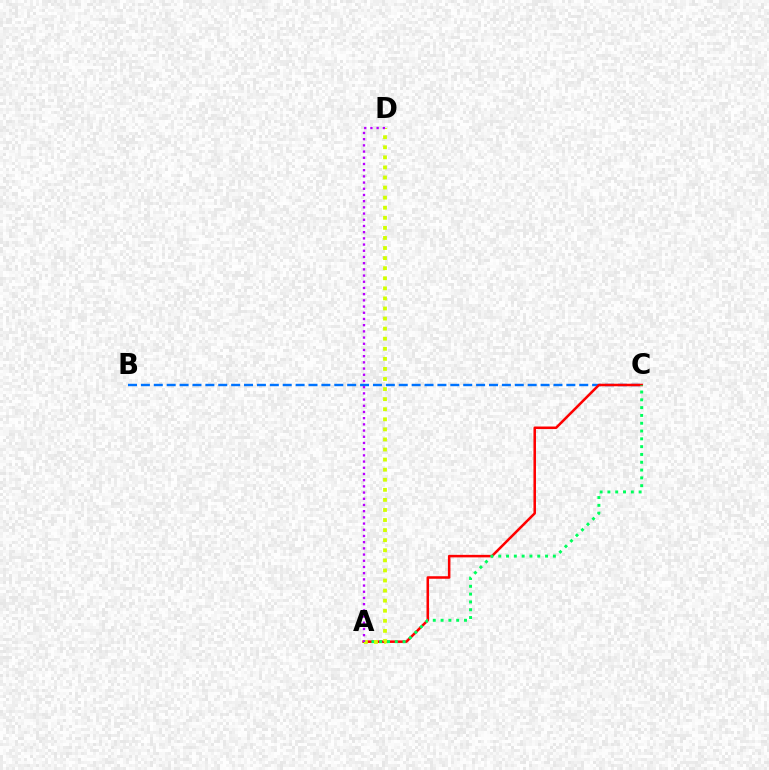{('B', 'C'): [{'color': '#0074ff', 'line_style': 'dashed', 'thickness': 1.75}], ('A', 'C'): [{'color': '#ff0000', 'line_style': 'solid', 'thickness': 1.82}, {'color': '#00ff5c', 'line_style': 'dotted', 'thickness': 2.12}], ('A', 'D'): [{'color': '#d1ff00', 'line_style': 'dotted', 'thickness': 2.74}, {'color': '#b900ff', 'line_style': 'dotted', 'thickness': 1.68}]}